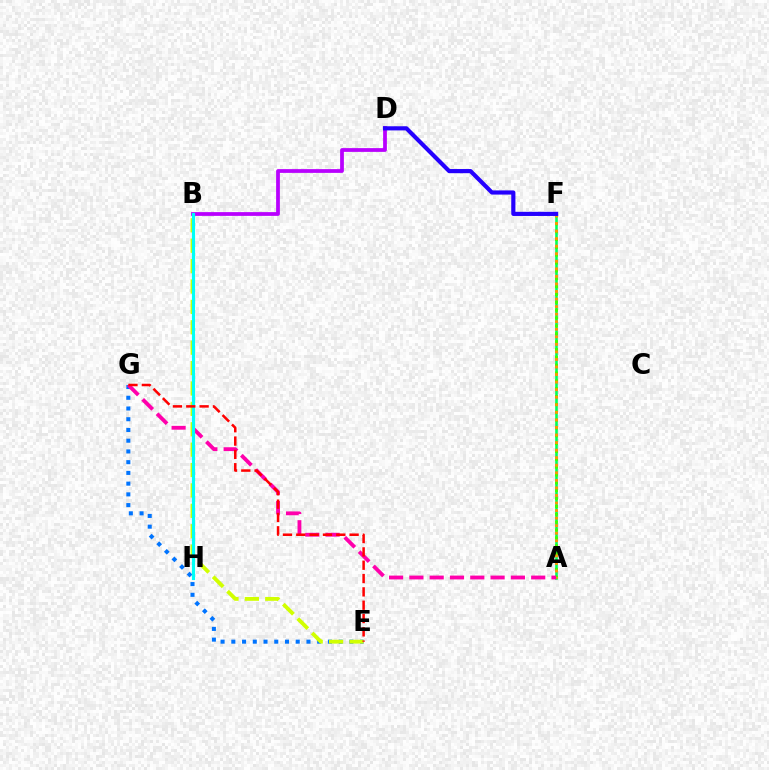{('A', 'F'): [{'color': '#00ff5c', 'line_style': 'solid', 'thickness': 1.88}, {'color': '#3dff00', 'line_style': 'dotted', 'thickness': 2.13}, {'color': '#ff9400', 'line_style': 'dotted', 'thickness': 2.05}], ('E', 'G'): [{'color': '#0074ff', 'line_style': 'dotted', 'thickness': 2.92}, {'color': '#ff0000', 'line_style': 'dashed', 'thickness': 1.81}], ('B', 'D'): [{'color': '#b900ff', 'line_style': 'solid', 'thickness': 2.71}], ('A', 'G'): [{'color': '#ff00ac', 'line_style': 'dashed', 'thickness': 2.76}], ('B', 'E'): [{'color': '#d1ff00', 'line_style': 'dashed', 'thickness': 2.77}], ('B', 'H'): [{'color': '#00fff6', 'line_style': 'solid', 'thickness': 2.27}], ('D', 'F'): [{'color': '#2500ff', 'line_style': 'solid', 'thickness': 2.99}]}